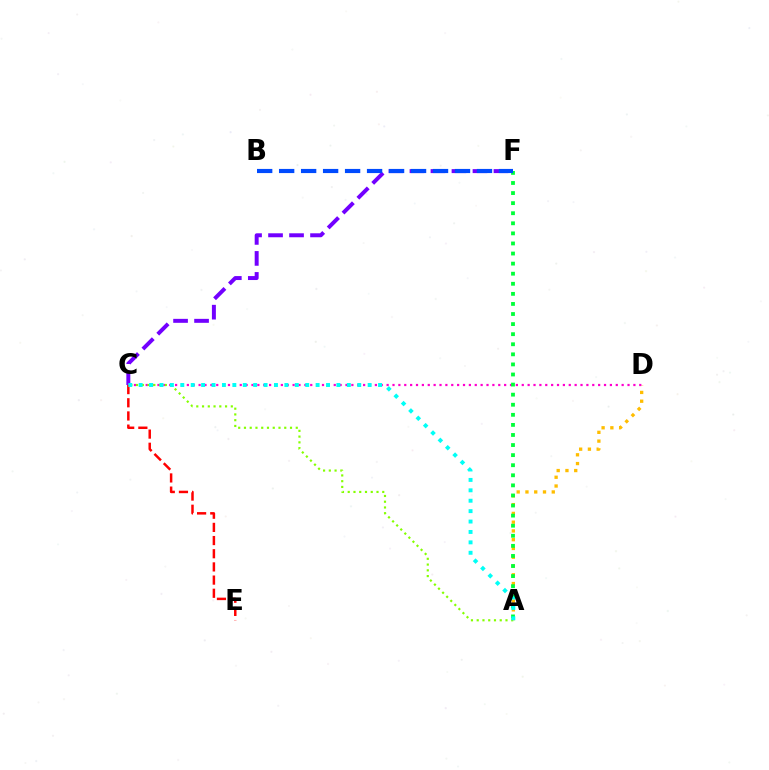{('C', 'F'): [{'color': '#7200ff', 'line_style': 'dashed', 'thickness': 2.85}], ('A', 'D'): [{'color': '#ffbd00', 'line_style': 'dotted', 'thickness': 2.38}], ('C', 'D'): [{'color': '#ff00cf', 'line_style': 'dotted', 'thickness': 1.6}], ('C', 'E'): [{'color': '#ff0000', 'line_style': 'dashed', 'thickness': 1.79}], ('A', 'F'): [{'color': '#00ff39', 'line_style': 'dotted', 'thickness': 2.74}], ('A', 'C'): [{'color': '#84ff00', 'line_style': 'dotted', 'thickness': 1.56}, {'color': '#00fff6', 'line_style': 'dotted', 'thickness': 2.83}], ('B', 'F'): [{'color': '#004bff', 'line_style': 'dashed', 'thickness': 2.99}]}